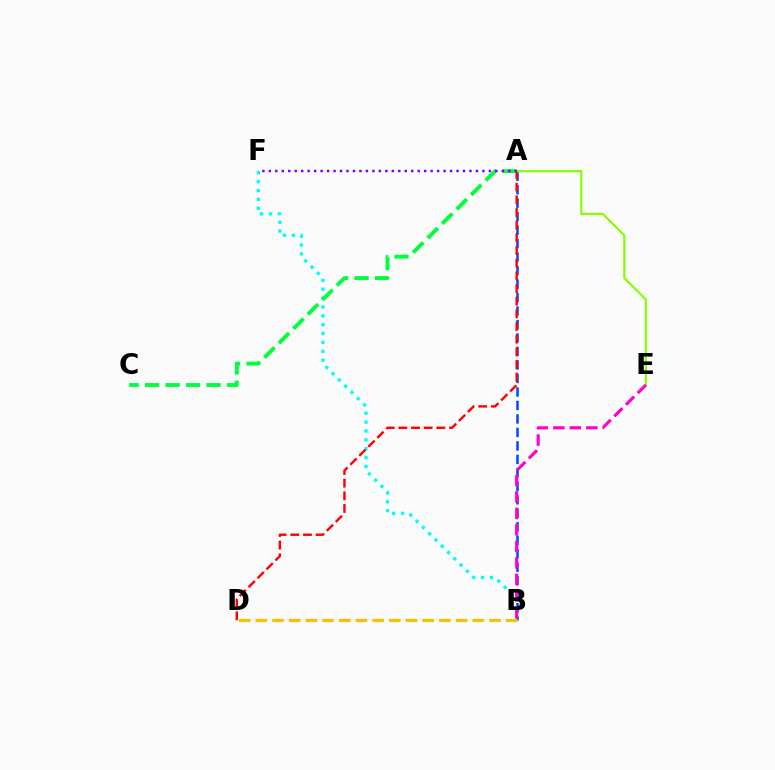{('B', 'F'): [{'color': '#00fff6', 'line_style': 'dotted', 'thickness': 2.41}], ('A', 'C'): [{'color': '#00ff39', 'line_style': 'dashed', 'thickness': 2.78}], ('A', 'B'): [{'color': '#004bff', 'line_style': 'dashed', 'thickness': 1.83}], ('A', 'D'): [{'color': '#ff0000', 'line_style': 'dashed', 'thickness': 1.72}], ('A', 'E'): [{'color': '#84ff00', 'line_style': 'solid', 'thickness': 1.57}], ('A', 'F'): [{'color': '#7200ff', 'line_style': 'dotted', 'thickness': 1.76}], ('B', 'D'): [{'color': '#ffbd00', 'line_style': 'dashed', 'thickness': 2.27}], ('B', 'E'): [{'color': '#ff00cf', 'line_style': 'dashed', 'thickness': 2.24}]}